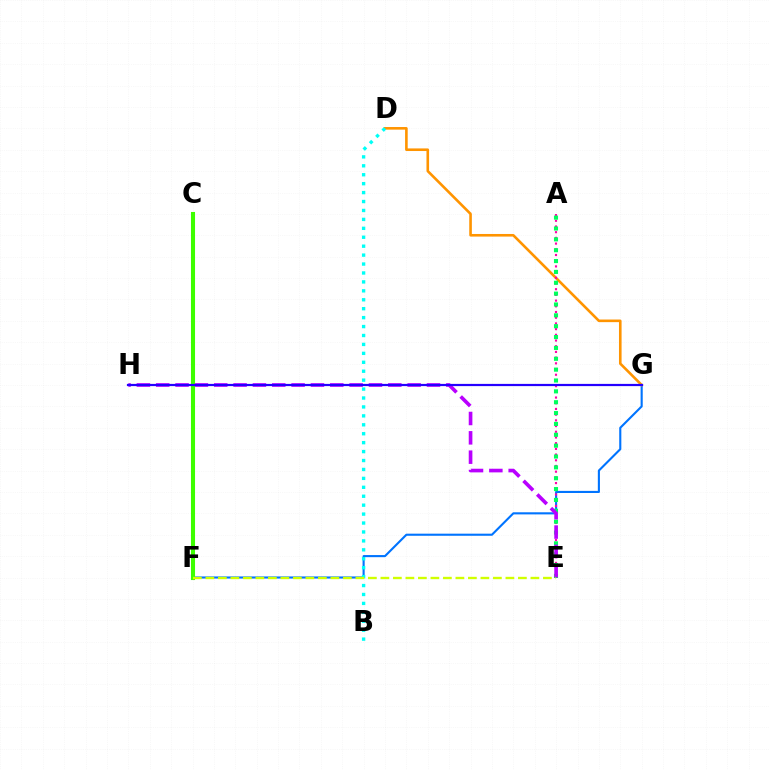{('F', 'G'): [{'color': '#0074ff', 'line_style': 'solid', 'thickness': 1.52}], ('D', 'G'): [{'color': '#ff9400', 'line_style': 'solid', 'thickness': 1.88}], ('C', 'F'): [{'color': '#ff0000', 'line_style': 'dashed', 'thickness': 2.86}, {'color': '#3dff00', 'line_style': 'solid', 'thickness': 2.93}], ('A', 'E'): [{'color': '#ff00ac', 'line_style': 'dotted', 'thickness': 1.55}, {'color': '#00ff5c', 'line_style': 'dotted', 'thickness': 2.95}], ('B', 'D'): [{'color': '#00fff6', 'line_style': 'dotted', 'thickness': 2.43}], ('E', 'H'): [{'color': '#b900ff', 'line_style': 'dashed', 'thickness': 2.63}], ('E', 'F'): [{'color': '#d1ff00', 'line_style': 'dashed', 'thickness': 1.7}], ('G', 'H'): [{'color': '#2500ff', 'line_style': 'solid', 'thickness': 1.59}]}